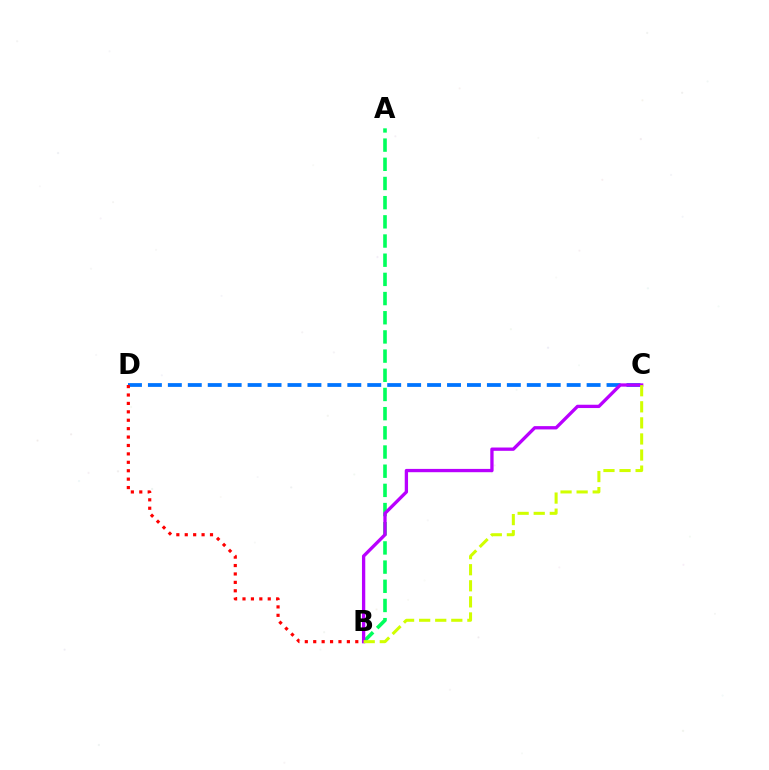{('A', 'B'): [{'color': '#00ff5c', 'line_style': 'dashed', 'thickness': 2.61}], ('C', 'D'): [{'color': '#0074ff', 'line_style': 'dashed', 'thickness': 2.71}], ('B', 'D'): [{'color': '#ff0000', 'line_style': 'dotted', 'thickness': 2.29}], ('B', 'C'): [{'color': '#b900ff', 'line_style': 'solid', 'thickness': 2.38}, {'color': '#d1ff00', 'line_style': 'dashed', 'thickness': 2.18}]}